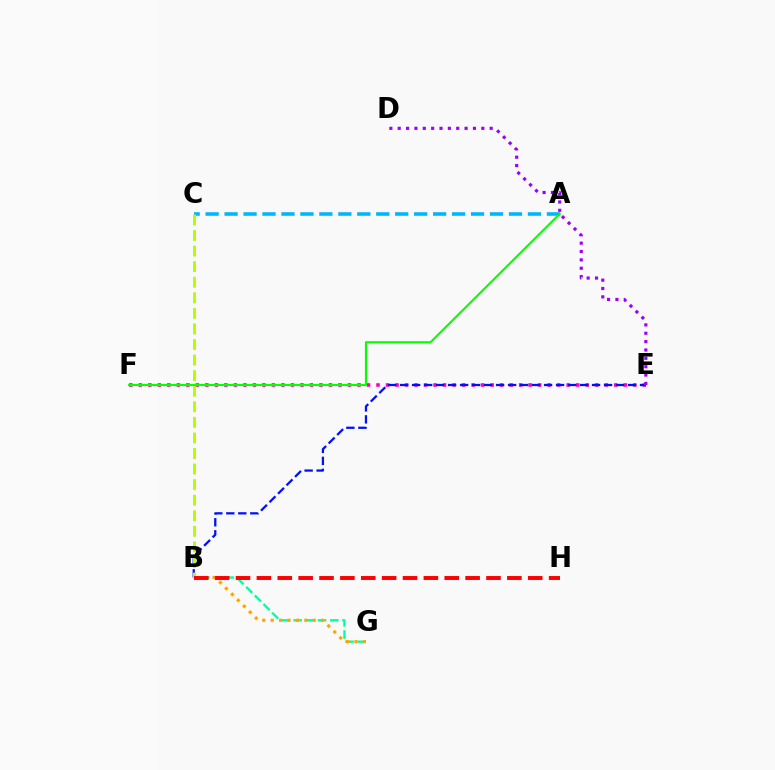{('A', 'C'): [{'color': '#00b5ff', 'line_style': 'dashed', 'thickness': 2.58}], ('B', 'G'): [{'color': '#00ff9d', 'line_style': 'dashed', 'thickness': 1.66}, {'color': '#ffa500', 'line_style': 'dotted', 'thickness': 2.29}], ('E', 'F'): [{'color': '#ff00bd', 'line_style': 'dotted', 'thickness': 2.58}], ('B', 'E'): [{'color': '#0010ff', 'line_style': 'dashed', 'thickness': 1.63}], ('B', 'C'): [{'color': '#b3ff00', 'line_style': 'dashed', 'thickness': 2.12}], ('B', 'H'): [{'color': '#ff0000', 'line_style': 'dashed', 'thickness': 2.84}], ('D', 'E'): [{'color': '#9b00ff', 'line_style': 'dotted', 'thickness': 2.27}], ('A', 'F'): [{'color': '#08ff00', 'line_style': 'solid', 'thickness': 1.52}]}